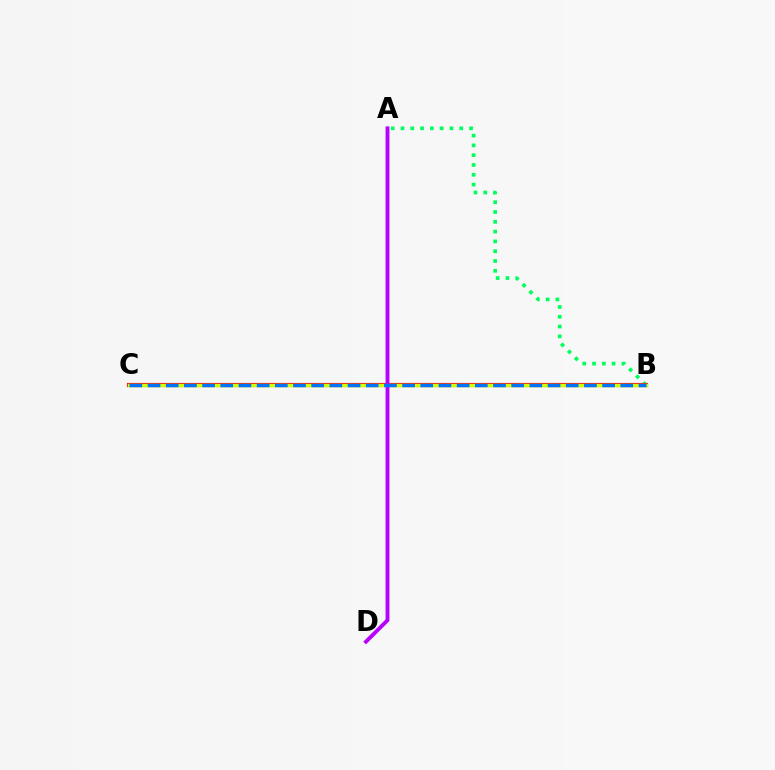{('A', 'B'): [{'color': '#00ff5c', 'line_style': 'dotted', 'thickness': 2.66}], ('B', 'C'): [{'color': '#ff0000', 'line_style': 'solid', 'thickness': 2.98}, {'color': '#d1ff00', 'line_style': 'solid', 'thickness': 2.49}, {'color': '#0074ff', 'line_style': 'dashed', 'thickness': 2.47}], ('A', 'D'): [{'color': '#b900ff', 'line_style': 'solid', 'thickness': 2.78}]}